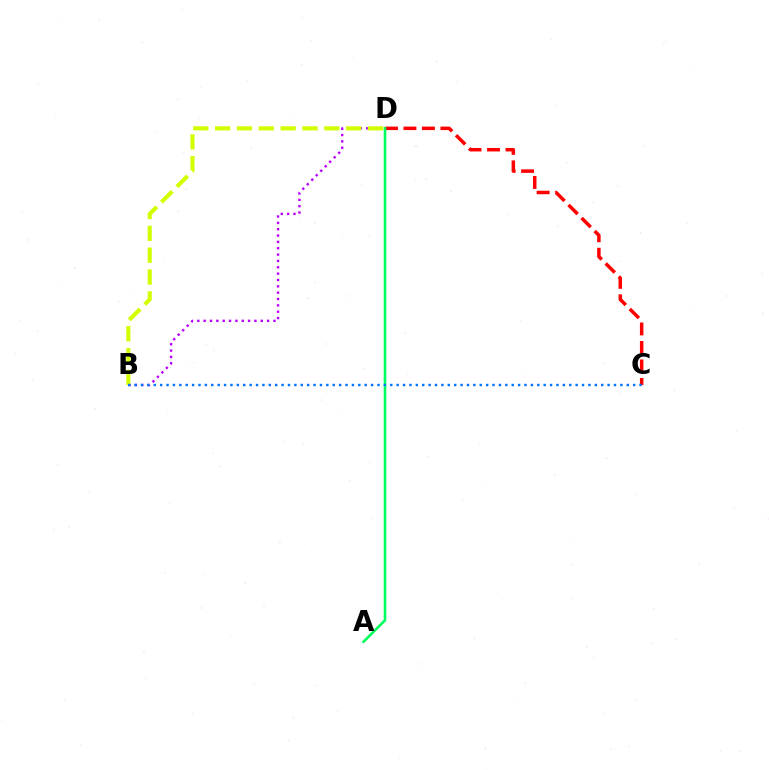{('B', 'D'): [{'color': '#b900ff', 'line_style': 'dotted', 'thickness': 1.72}, {'color': '#d1ff00', 'line_style': 'dashed', 'thickness': 2.97}], ('C', 'D'): [{'color': '#ff0000', 'line_style': 'dashed', 'thickness': 2.51}], ('A', 'D'): [{'color': '#00ff5c', 'line_style': 'solid', 'thickness': 1.88}], ('B', 'C'): [{'color': '#0074ff', 'line_style': 'dotted', 'thickness': 1.74}]}